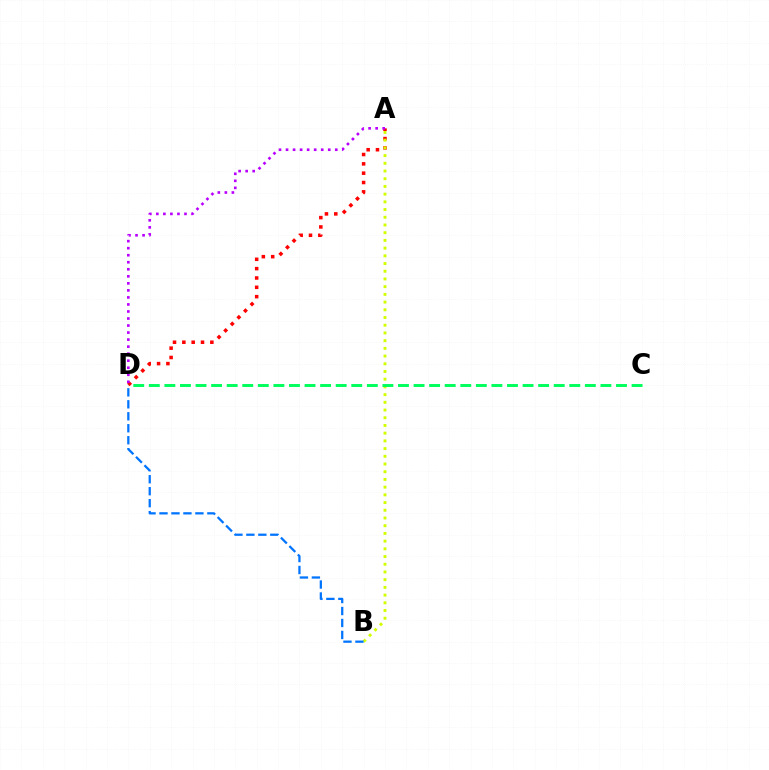{('A', 'D'): [{'color': '#ff0000', 'line_style': 'dotted', 'thickness': 2.54}, {'color': '#b900ff', 'line_style': 'dotted', 'thickness': 1.91}], ('A', 'B'): [{'color': '#d1ff00', 'line_style': 'dotted', 'thickness': 2.09}], ('B', 'D'): [{'color': '#0074ff', 'line_style': 'dashed', 'thickness': 1.63}], ('C', 'D'): [{'color': '#00ff5c', 'line_style': 'dashed', 'thickness': 2.12}]}